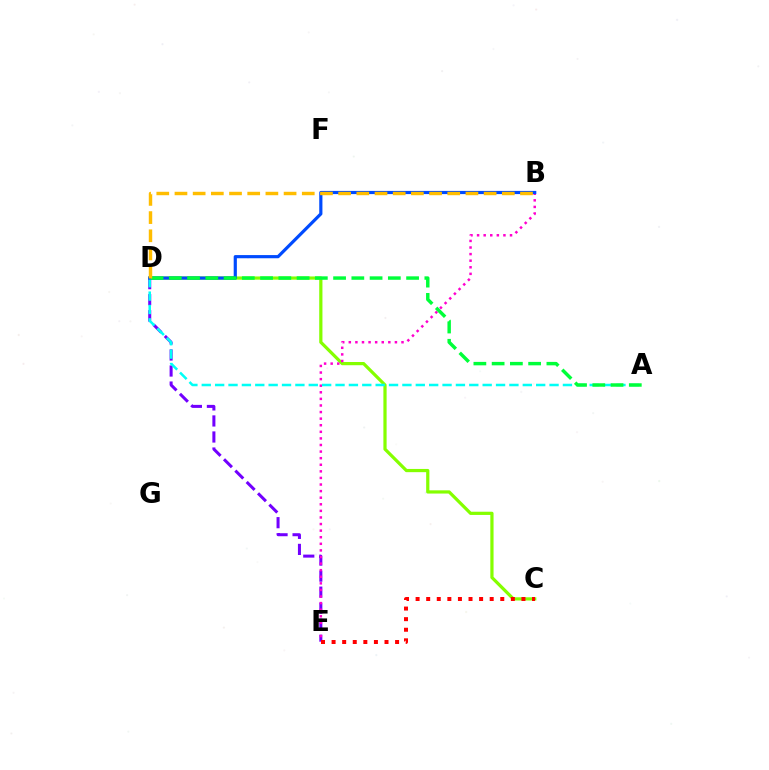{('C', 'D'): [{'color': '#84ff00', 'line_style': 'solid', 'thickness': 2.32}], ('D', 'E'): [{'color': '#7200ff', 'line_style': 'dashed', 'thickness': 2.18}], ('B', 'E'): [{'color': '#ff00cf', 'line_style': 'dotted', 'thickness': 1.79}], ('A', 'D'): [{'color': '#00fff6', 'line_style': 'dashed', 'thickness': 1.82}, {'color': '#00ff39', 'line_style': 'dashed', 'thickness': 2.48}], ('C', 'E'): [{'color': '#ff0000', 'line_style': 'dotted', 'thickness': 2.88}], ('B', 'D'): [{'color': '#004bff', 'line_style': 'solid', 'thickness': 2.29}, {'color': '#ffbd00', 'line_style': 'dashed', 'thickness': 2.47}]}